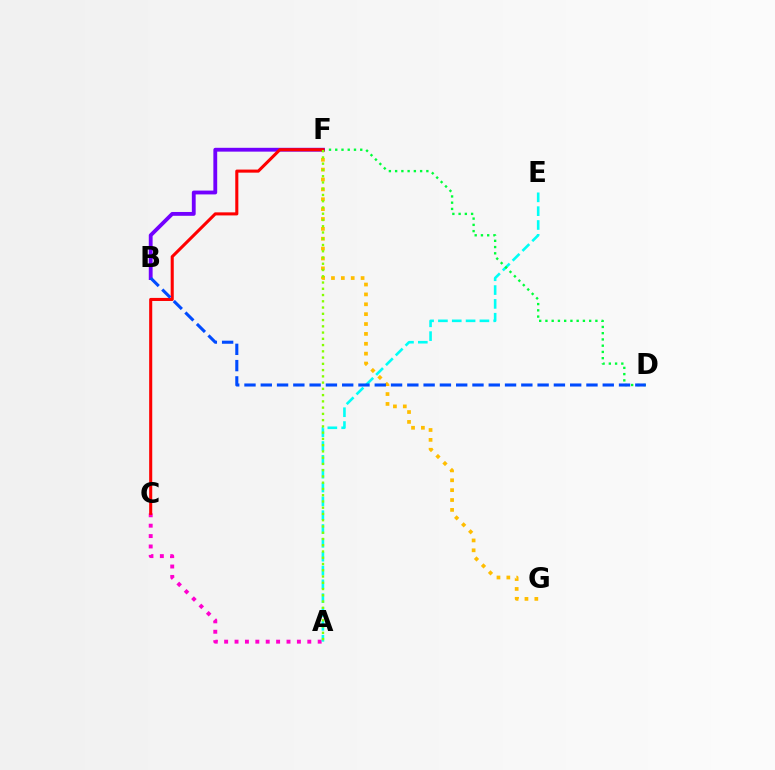{('F', 'G'): [{'color': '#ffbd00', 'line_style': 'dotted', 'thickness': 2.68}], ('A', 'C'): [{'color': '#ff00cf', 'line_style': 'dotted', 'thickness': 2.82}], ('A', 'E'): [{'color': '#00fff6', 'line_style': 'dashed', 'thickness': 1.88}], ('D', 'F'): [{'color': '#00ff39', 'line_style': 'dotted', 'thickness': 1.7}], ('B', 'F'): [{'color': '#7200ff', 'line_style': 'solid', 'thickness': 2.76}], ('C', 'F'): [{'color': '#ff0000', 'line_style': 'solid', 'thickness': 2.21}], ('B', 'D'): [{'color': '#004bff', 'line_style': 'dashed', 'thickness': 2.21}], ('A', 'F'): [{'color': '#84ff00', 'line_style': 'dotted', 'thickness': 1.7}]}